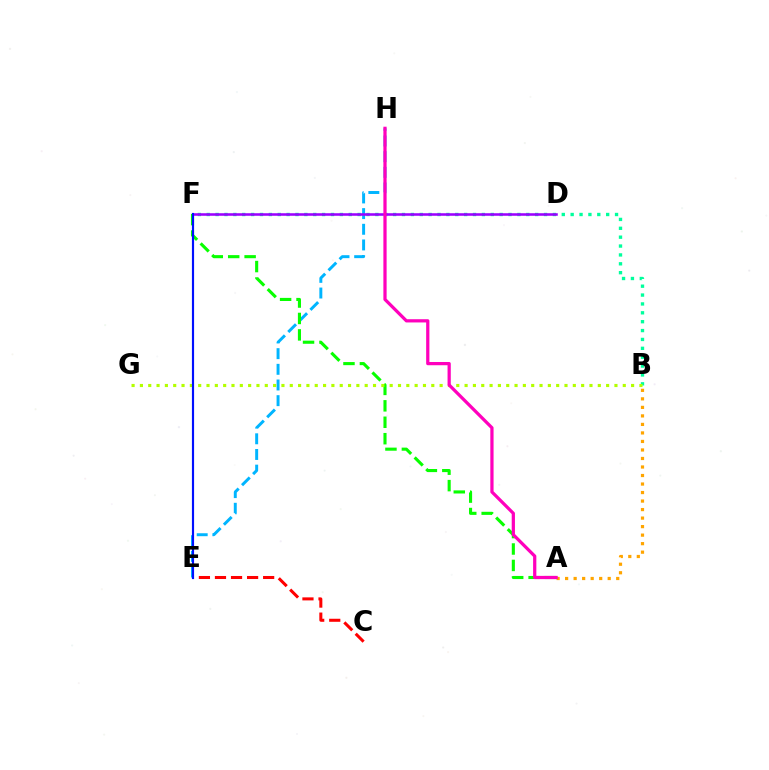{('E', 'H'): [{'color': '#00b5ff', 'line_style': 'dashed', 'thickness': 2.13}], ('A', 'F'): [{'color': '#08ff00', 'line_style': 'dashed', 'thickness': 2.23}], ('A', 'B'): [{'color': '#ffa500', 'line_style': 'dotted', 'thickness': 2.31}], ('C', 'E'): [{'color': '#ff0000', 'line_style': 'dashed', 'thickness': 2.18}], ('B', 'F'): [{'color': '#00ff9d', 'line_style': 'dotted', 'thickness': 2.41}], ('B', 'G'): [{'color': '#b3ff00', 'line_style': 'dotted', 'thickness': 2.26}], ('D', 'F'): [{'color': '#9b00ff', 'line_style': 'solid', 'thickness': 1.84}], ('E', 'F'): [{'color': '#0010ff', 'line_style': 'solid', 'thickness': 1.56}], ('A', 'H'): [{'color': '#ff00bd', 'line_style': 'solid', 'thickness': 2.33}]}